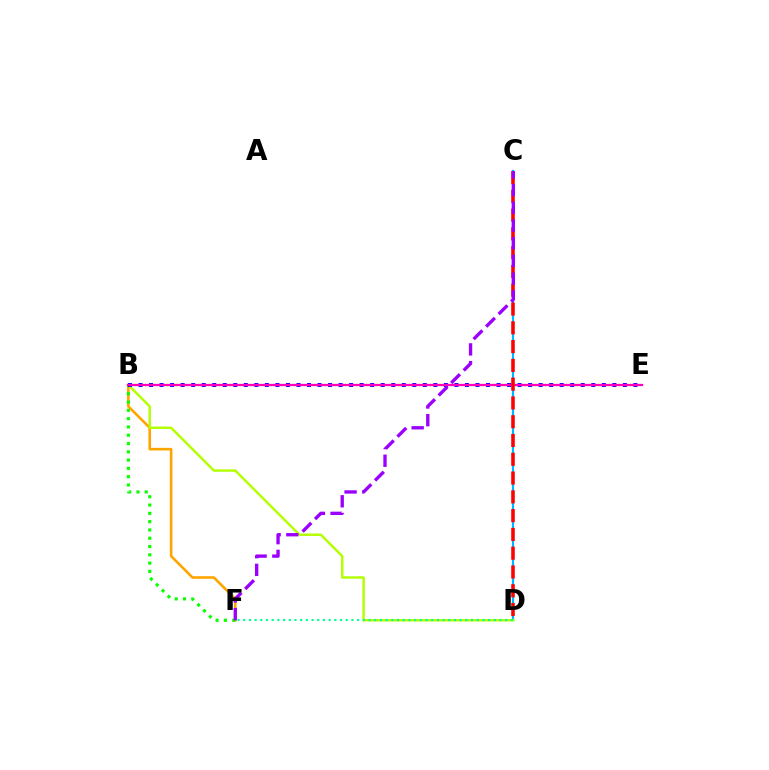{('B', 'F'): [{'color': '#ffa500', 'line_style': 'solid', 'thickness': 1.88}, {'color': '#08ff00', 'line_style': 'dotted', 'thickness': 2.25}], ('C', 'D'): [{'color': '#00b5ff', 'line_style': 'solid', 'thickness': 1.54}, {'color': '#ff0000', 'line_style': 'dashed', 'thickness': 2.55}], ('B', 'D'): [{'color': '#b3ff00', 'line_style': 'solid', 'thickness': 1.77}], ('B', 'E'): [{'color': '#0010ff', 'line_style': 'dotted', 'thickness': 2.86}, {'color': '#ff00bd', 'line_style': 'solid', 'thickness': 1.64}], ('D', 'F'): [{'color': '#00ff9d', 'line_style': 'dotted', 'thickness': 1.55}], ('C', 'F'): [{'color': '#9b00ff', 'line_style': 'dashed', 'thickness': 2.4}]}